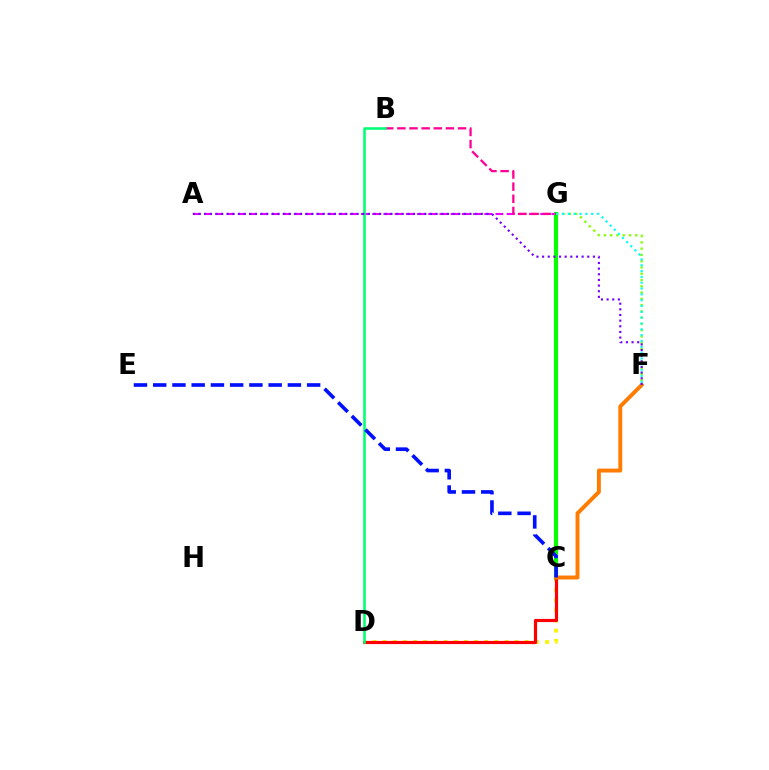{('A', 'G'): [{'color': '#ee00ff', 'line_style': 'dashed', 'thickness': 1.52}], ('C', 'D'): [{'color': '#fcf500', 'line_style': 'dotted', 'thickness': 2.76}, {'color': '#ff0000', 'line_style': 'solid', 'thickness': 2.28}], ('C', 'G'): [{'color': '#008cff', 'line_style': 'dashed', 'thickness': 2.17}, {'color': '#08ff00', 'line_style': 'solid', 'thickness': 2.99}], ('F', 'G'): [{'color': '#84ff00', 'line_style': 'dotted', 'thickness': 1.7}, {'color': '#00fff6', 'line_style': 'dotted', 'thickness': 1.58}], ('C', 'F'): [{'color': '#ff7c00', 'line_style': 'solid', 'thickness': 2.82}], ('B', 'G'): [{'color': '#ff0094', 'line_style': 'dashed', 'thickness': 1.65}], ('B', 'D'): [{'color': '#00ff74', 'line_style': 'solid', 'thickness': 1.86}], ('C', 'E'): [{'color': '#0010ff', 'line_style': 'dashed', 'thickness': 2.61}], ('A', 'F'): [{'color': '#7200ff', 'line_style': 'dotted', 'thickness': 1.53}]}